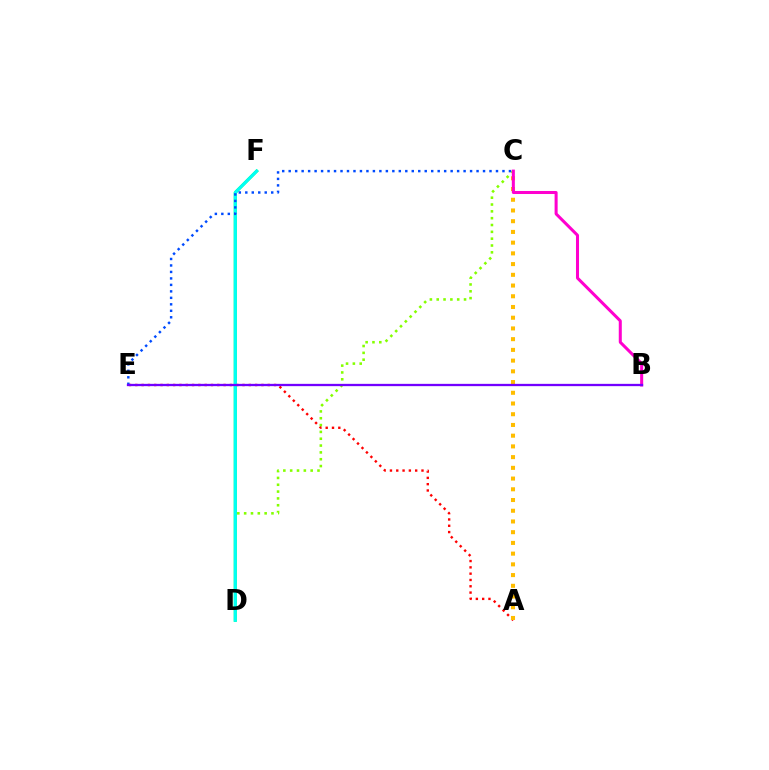{('D', 'F'): [{'color': '#00ff39', 'line_style': 'solid', 'thickness': 2.15}, {'color': '#00fff6', 'line_style': 'solid', 'thickness': 2.23}], ('A', 'E'): [{'color': '#ff0000', 'line_style': 'dotted', 'thickness': 1.71}], ('A', 'C'): [{'color': '#ffbd00', 'line_style': 'dotted', 'thickness': 2.91}], ('C', 'D'): [{'color': '#84ff00', 'line_style': 'dotted', 'thickness': 1.86}], ('B', 'C'): [{'color': '#ff00cf', 'line_style': 'solid', 'thickness': 2.18}], ('C', 'E'): [{'color': '#004bff', 'line_style': 'dotted', 'thickness': 1.76}], ('B', 'E'): [{'color': '#7200ff', 'line_style': 'solid', 'thickness': 1.65}]}